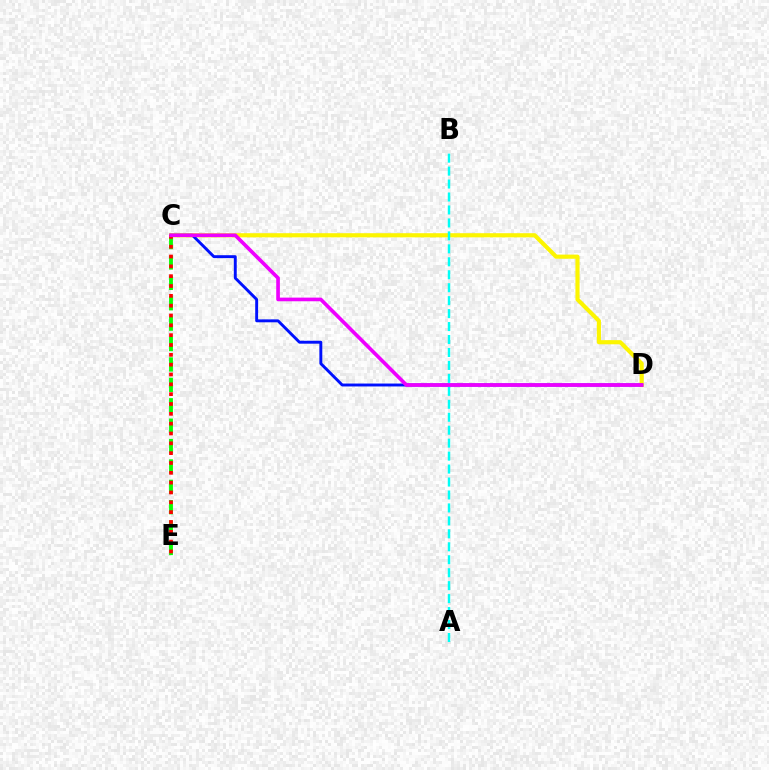{('C', 'D'): [{'color': '#fcf500', 'line_style': 'solid', 'thickness': 2.99}, {'color': '#0010ff', 'line_style': 'solid', 'thickness': 2.1}, {'color': '#ee00ff', 'line_style': 'solid', 'thickness': 2.63}], ('C', 'E'): [{'color': '#08ff00', 'line_style': 'dashed', 'thickness': 2.77}, {'color': '#ff0000', 'line_style': 'dotted', 'thickness': 2.67}], ('A', 'B'): [{'color': '#00fff6', 'line_style': 'dashed', 'thickness': 1.76}]}